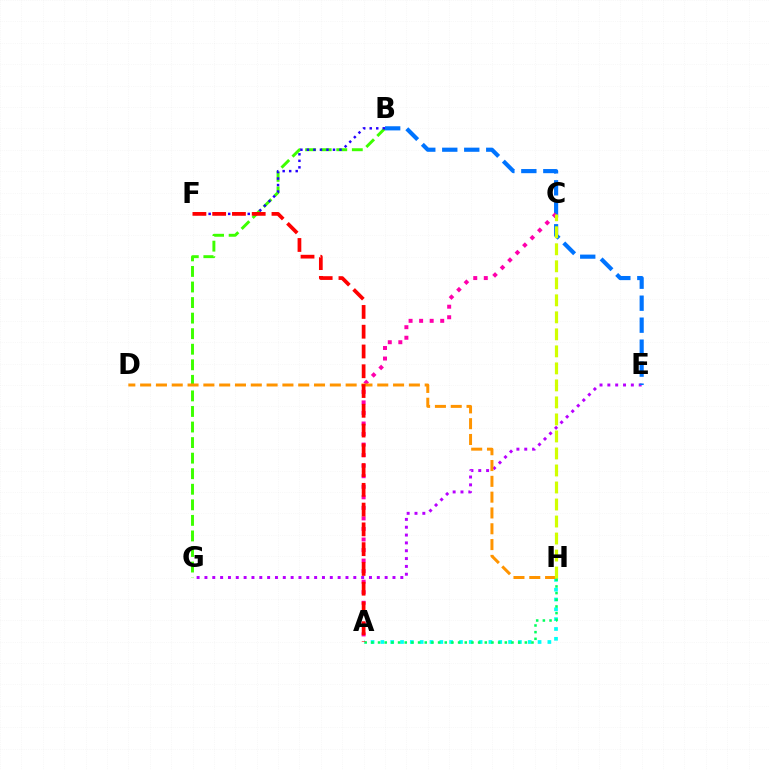{('A', 'H'): [{'color': '#00fff6', 'line_style': 'dotted', 'thickness': 2.67}, {'color': '#00ff5c', 'line_style': 'dotted', 'thickness': 1.81}], ('B', 'G'): [{'color': '#3dff00', 'line_style': 'dashed', 'thickness': 2.11}], ('B', 'F'): [{'color': '#2500ff', 'line_style': 'dotted', 'thickness': 1.77}], ('E', 'G'): [{'color': '#b900ff', 'line_style': 'dotted', 'thickness': 2.13}], ('B', 'E'): [{'color': '#0074ff', 'line_style': 'dashed', 'thickness': 2.99}], ('A', 'C'): [{'color': '#ff00ac', 'line_style': 'dotted', 'thickness': 2.87}], ('D', 'H'): [{'color': '#ff9400', 'line_style': 'dashed', 'thickness': 2.15}], ('A', 'F'): [{'color': '#ff0000', 'line_style': 'dashed', 'thickness': 2.69}], ('C', 'H'): [{'color': '#d1ff00', 'line_style': 'dashed', 'thickness': 2.31}]}